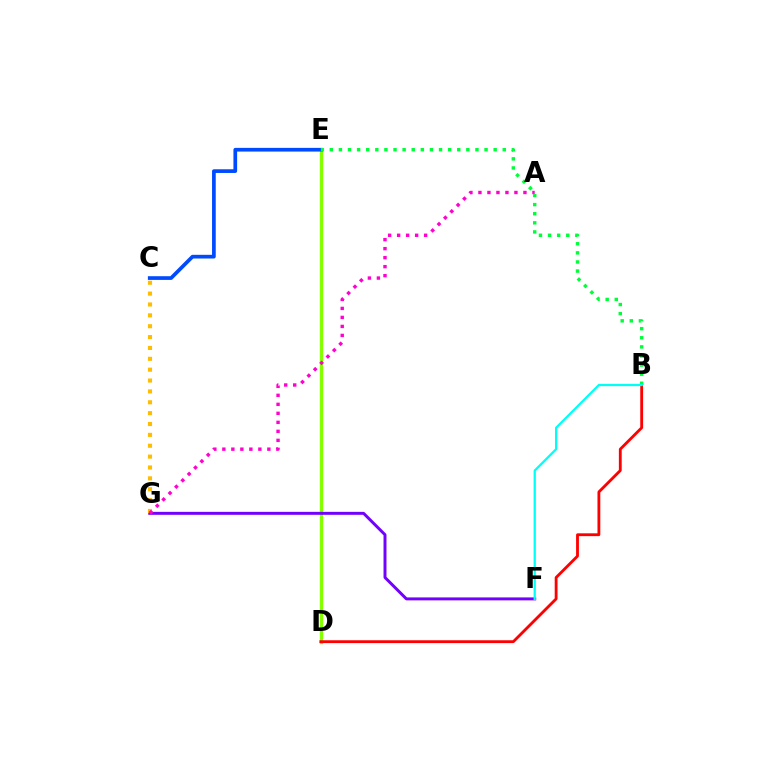{('D', 'E'): [{'color': '#84ff00', 'line_style': 'solid', 'thickness': 2.41}], ('F', 'G'): [{'color': '#7200ff', 'line_style': 'solid', 'thickness': 2.13}], ('C', 'E'): [{'color': '#004bff', 'line_style': 'solid', 'thickness': 2.66}], ('B', 'D'): [{'color': '#ff0000', 'line_style': 'solid', 'thickness': 2.04}], ('C', 'G'): [{'color': '#ffbd00', 'line_style': 'dotted', 'thickness': 2.95}], ('A', 'G'): [{'color': '#ff00cf', 'line_style': 'dotted', 'thickness': 2.45}], ('B', 'E'): [{'color': '#00ff39', 'line_style': 'dotted', 'thickness': 2.47}], ('B', 'F'): [{'color': '#00fff6', 'line_style': 'solid', 'thickness': 1.62}]}